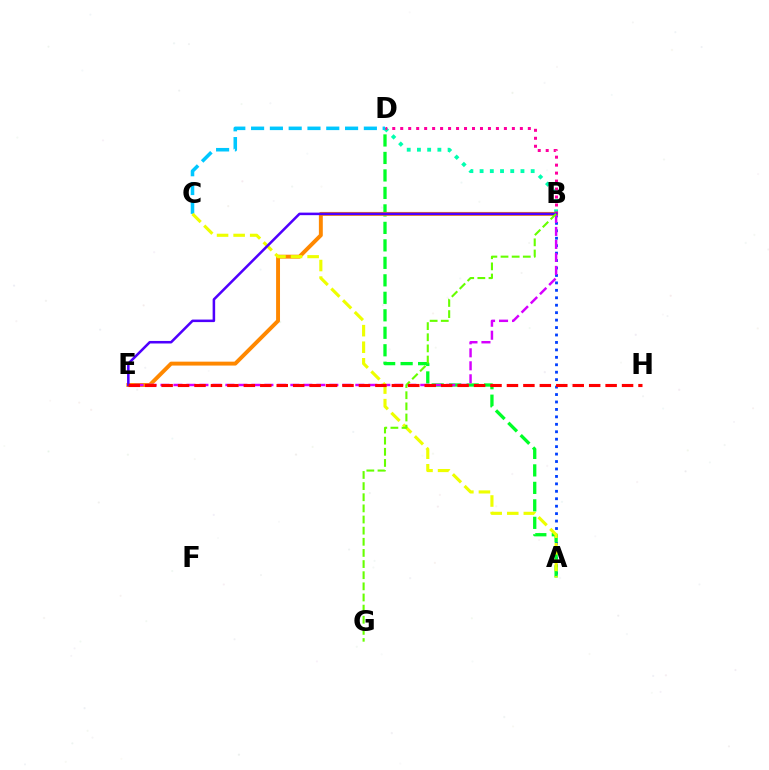{('B', 'D'): [{'color': '#00ffaf', 'line_style': 'dotted', 'thickness': 2.78}, {'color': '#ff00a0', 'line_style': 'dotted', 'thickness': 2.17}], ('A', 'B'): [{'color': '#003fff', 'line_style': 'dotted', 'thickness': 2.02}], ('A', 'D'): [{'color': '#00ff27', 'line_style': 'dashed', 'thickness': 2.38}], ('C', 'D'): [{'color': '#00c7ff', 'line_style': 'dashed', 'thickness': 2.55}], ('B', 'E'): [{'color': '#ff8800', 'line_style': 'solid', 'thickness': 2.82}, {'color': '#d600ff', 'line_style': 'dashed', 'thickness': 1.76}, {'color': '#4f00ff', 'line_style': 'solid', 'thickness': 1.83}], ('A', 'C'): [{'color': '#eeff00', 'line_style': 'dashed', 'thickness': 2.25}], ('B', 'G'): [{'color': '#66ff00', 'line_style': 'dashed', 'thickness': 1.51}], ('E', 'H'): [{'color': '#ff0000', 'line_style': 'dashed', 'thickness': 2.23}]}